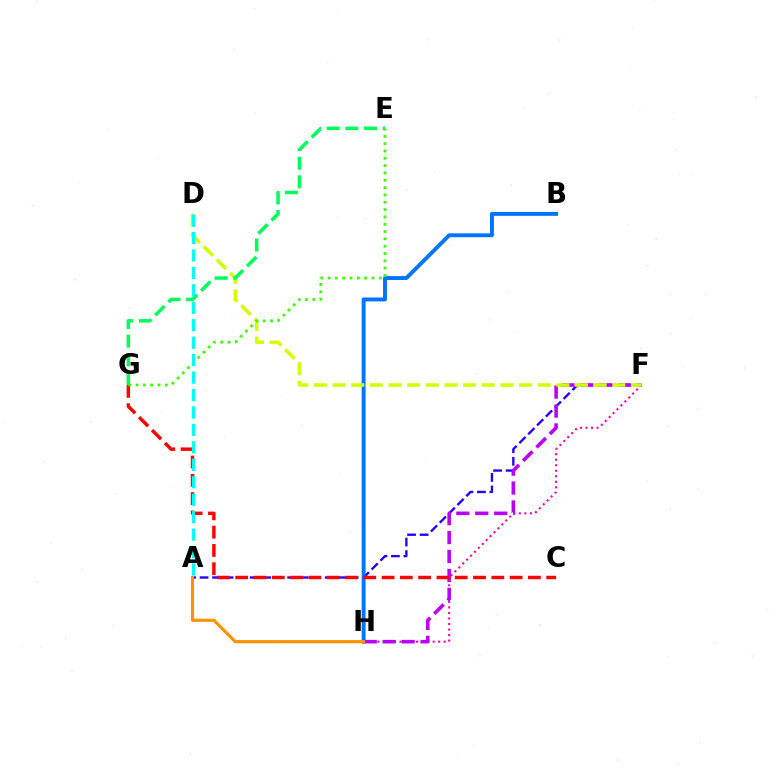{('A', 'F'): [{'color': '#2500ff', 'line_style': 'dashed', 'thickness': 1.7}], ('F', 'H'): [{'color': '#ff00ac', 'line_style': 'dotted', 'thickness': 1.5}, {'color': '#b900ff', 'line_style': 'dashed', 'thickness': 2.57}], ('B', 'H'): [{'color': '#0074ff', 'line_style': 'solid', 'thickness': 2.8}], ('D', 'F'): [{'color': '#d1ff00', 'line_style': 'dashed', 'thickness': 2.53}], ('A', 'H'): [{'color': '#ff9400', 'line_style': 'solid', 'thickness': 2.27}], ('E', 'G'): [{'color': '#00ff5c', 'line_style': 'dashed', 'thickness': 2.54}, {'color': '#3dff00', 'line_style': 'dotted', 'thickness': 1.99}], ('C', 'G'): [{'color': '#ff0000', 'line_style': 'dashed', 'thickness': 2.49}], ('A', 'D'): [{'color': '#00fff6', 'line_style': 'dashed', 'thickness': 2.37}]}